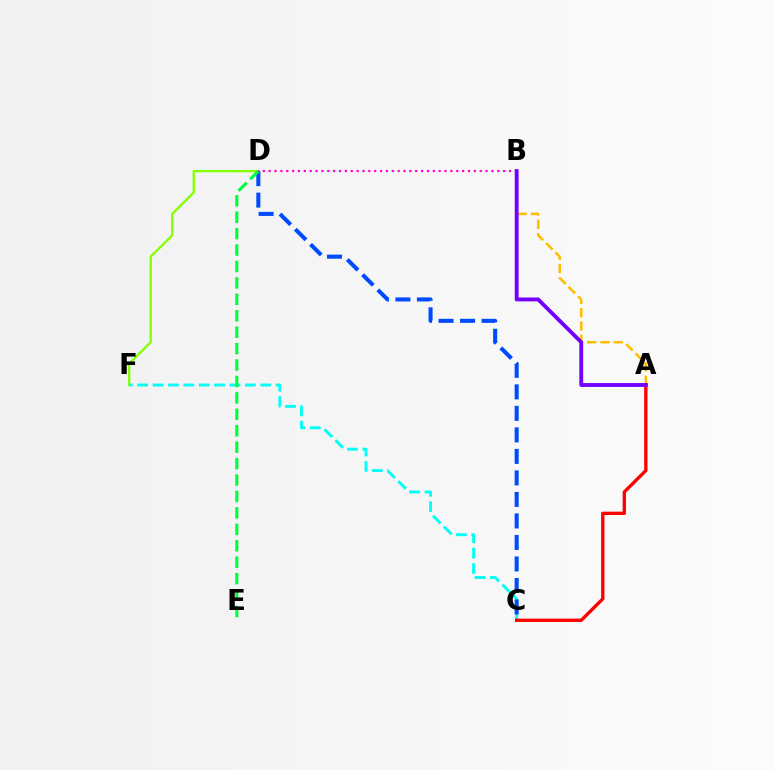{('D', 'F'): [{'color': '#84ff00', 'line_style': 'solid', 'thickness': 1.65}], ('A', 'B'): [{'color': '#ffbd00', 'line_style': 'dashed', 'thickness': 1.81}, {'color': '#7200ff', 'line_style': 'solid', 'thickness': 2.78}], ('C', 'F'): [{'color': '#00fff6', 'line_style': 'dashed', 'thickness': 2.09}], ('A', 'C'): [{'color': '#ff0000', 'line_style': 'solid', 'thickness': 2.4}], ('B', 'D'): [{'color': '#ff00cf', 'line_style': 'dotted', 'thickness': 1.59}], ('C', 'D'): [{'color': '#004bff', 'line_style': 'dashed', 'thickness': 2.92}], ('D', 'E'): [{'color': '#00ff39', 'line_style': 'dashed', 'thickness': 2.23}]}